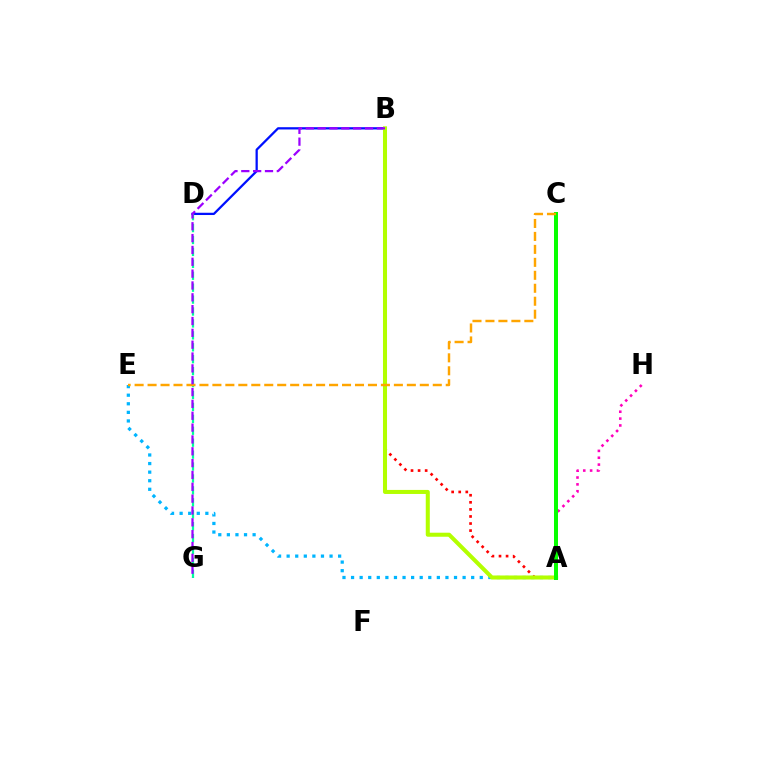{('A', 'E'): [{'color': '#00b5ff', 'line_style': 'dotted', 'thickness': 2.33}], ('B', 'D'): [{'color': '#0010ff', 'line_style': 'solid', 'thickness': 1.63}], ('D', 'G'): [{'color': '#00ff9d', 'line_style': 'dashed', 'thickness': 1.62}], ('A', 'B'): [{'color': '#ff0000', 'line_style': 'dotted', 'thickness': 1.92}, {'color': '#b3ff00', 'line_style': 'solid', 'thickness': 2.91}], ('A', 'H'): [{'color': '#ff00bd', 'line_style': 'dotted', 'thickness': 1.86}], ('A', 'C'): [{'color': '#08ff00', 'line_style': 'solid', 'thickness': 2.88}], ('C', 'E'): [{'color': '#ffa500', 'line_style': 'dashed', 'thickness': 1.76}], ('B', 'G'): [{'color': '#9b00ff', 'line_style': 'dashed', 'thickness': 1.61}]}